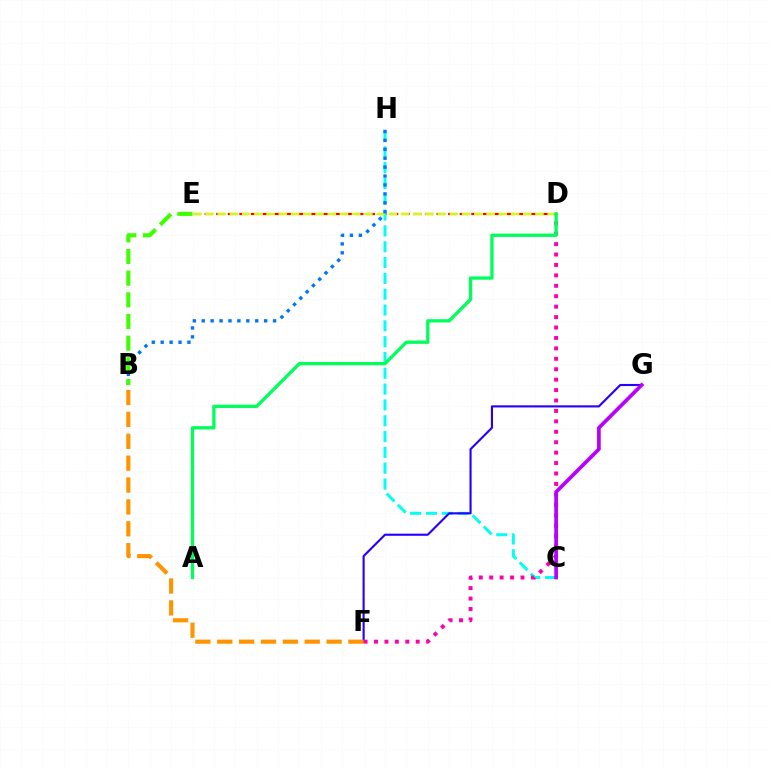{('D', 'E'): [{'color': '#ff0000', 'line_style': 'dashed', 'thickness': 1.58}, {'color': '#d1ff00', 'line_style': 'dashed', 'thickness': 1.66}], ('C', 'H'): [{'color': '#00fff6', 'line_style': 'dashed', 'thickness': 2.15}], ('F', 'G'): [{'color': '#2500ff', 'line_style': 'solid', 'thickness': 1.52}], ('B', 'H'): [{'color': '#0074ff', 'line_style': 'dotted', 'thickness': 2.42}], ('D', 'F'): [{'color': '#ff00ac', 'line_style': 'dotted', 'thickness': 2.83}], ('C', 'G'): [{'color': '#b900ff', 'line_style': 'solid', 'thickness': 2.66}], ('B', 'E'): [{'color': '#3dff00', 'line_style': 'dashed', 'thickness': 2.94}], ('B', 'F'): [{'color': '#ff9400', 'line_style': 'dashed', 'thickness': 2.97}], ('A', 'D'): [{'color': '#00ff5c', 'line_style': 'solid', 'thickness': 2.38}]}